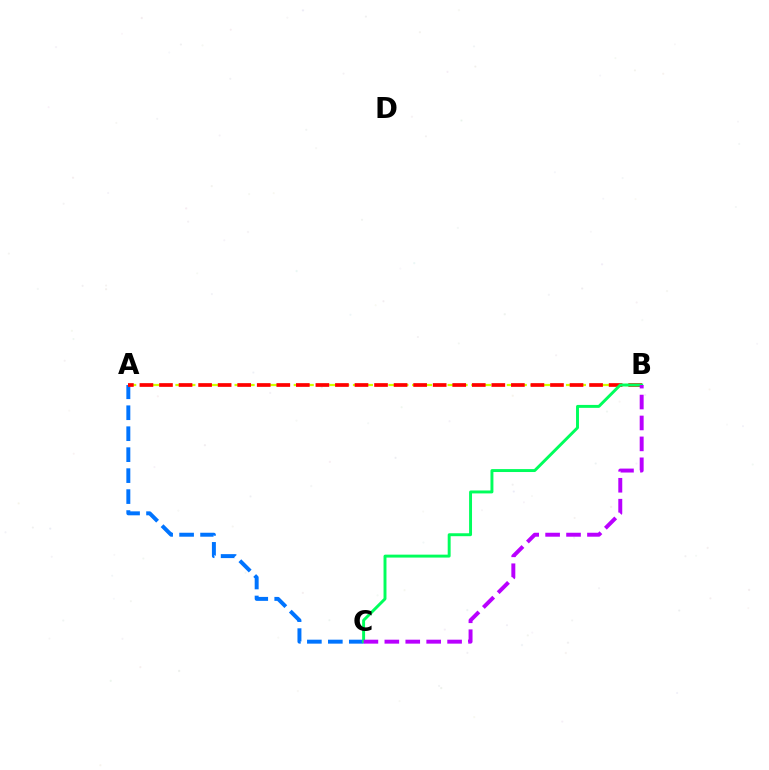{('A', 'C'): [{'color': '#0074ff', 'line_style': 'dashed', 'thickness': 2.85}], ('A', 'B'): [{'color': '#d1ff00', 'line_style': 'dashed', 'thickness': 1.61}, {'color': '#ff0000', 'line_style': 'dashed', 'thickness': 2.66}], ('B', 'C'): [{'color': '#00ff5c', 'line_style': 'solid', 'thickness': 2.11}, {'color': '#b900ff', 'line_style': 'dashed', 'thickness': 2.84}]}